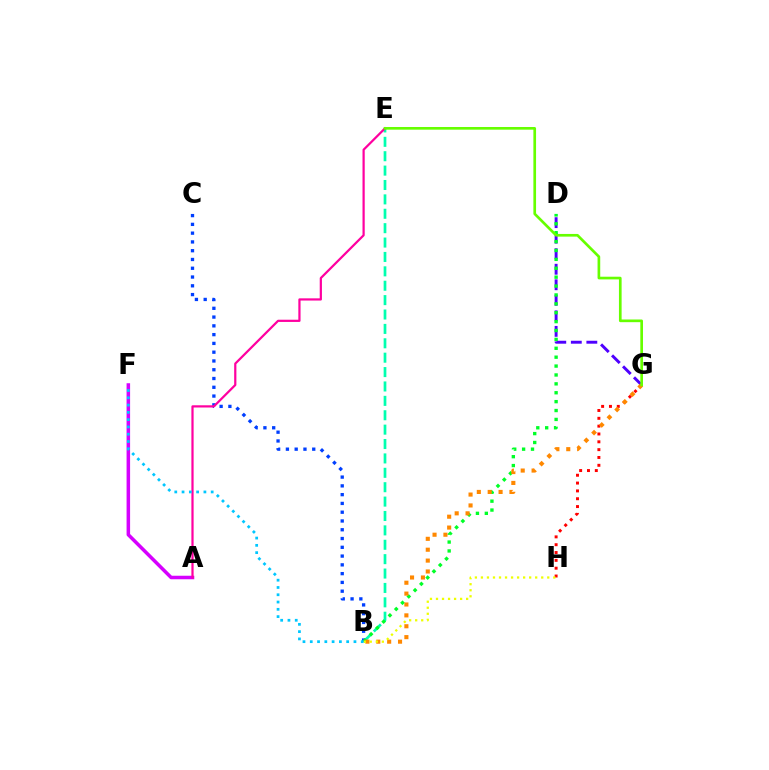{('B', 'E'): [{'color': '#00ffaf', 'line_style': 'dashed', 'thickness': 1.95}], ('B', 'C'): [{'color': '#003fff', 'line_style': 'dotted', 'thickness': 2.38}], ('D', 'G'): [{'color': '#4f00ff', 'line_style': 'dashed', 'thickness': 2.11}], ('B', 'D'): [{'color': '#00ff27', 'line_style': 'dotted', 'thickness': 2.42}], ('A', 'F'): [{'color': '#d600ff', 'line_style': 'solid', 'thickness': 2.53}], ('G', 'H'): [{'color': '#ff0000', 'line_style': 'dotted', 'thickness': 2.13}], ('B', 'G'): [{'color': '#ff8800', 'line_style': 'dotted', 'thickness': 2.96}], ('B', 'H'): [{'color': '#eeff00', 'line_style': 'dotted', 'thickness': 1.64}], ('A', 'E'): [{'color': '#ff00a0', 'line_style': 'solid', 'thickness': 1.6}], ('B', 'F'): [{'color': '#00c7ff', 'line_style': 'dotted', 'thickness': 1.98}], ('E', 'G'): [{'color': '#66ff00', 'line_style': 'solid', 'thickness': 1.93}]}